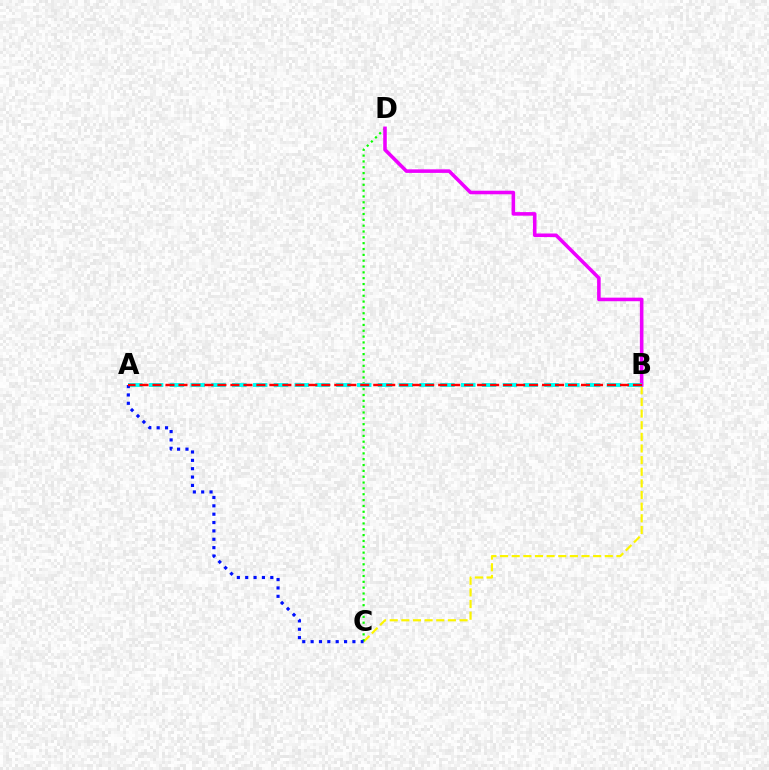{('B', 'C'): [{'color': '#fcf500', 'line_style': 'dashed', 'thickness': 1.58}], ('C', 'D'): [{'color': '#08ff00', 'line_style': 'dotted', 'thickness': 1.59}], ('B', 'D'): [{'color': '#ee00ff', 'line_style': 'solid', 'thickness': 2.57}], ('A', 'B'): [{'color': '#00fff6', 'line_style': 'dashed', 'thickness': 2.83}, {'color': '#ff0000', 'line_style': 'dashed', 'thickness': 1.76}], ('A', 'C'): [{'color': '#0010ff', 'line_style': 'dotted', 'thickness': 2.27}]}